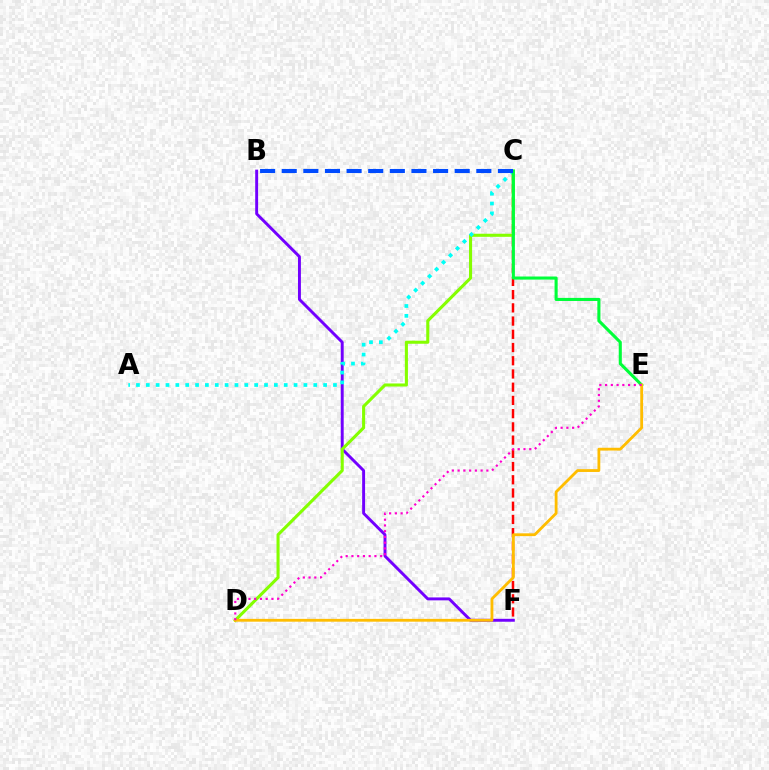{('C', 'F'): [{'color': '#ff0000', 'line_style': 'dashed', 'thickness': 1.8}], ('B', 'F'): [{'color': '#7200ff', 'line_style': 'solid', 'thickness': 2.11}], ('C', 'D'): [{'color': '#84ff00', 'line_style': 'solid', 'thickness': 2.21}], ('A', 'C'): [{'color': '#00fff6', 'line_style': 'dotted', 'thickness': 2.68}], ('C', 'E'): [{'color': '#00ff39', 'line_style': 'solid', 'thickness': 2.22}], ('B', 'C'): [{'color': '#004bff', 'line_style': 'dashed', 'thickness': 2.94}], ('D', 'E'): [{'color': '#ffbd00', 'line_style': 'solid', 'thickness': 2.02}, {'color': '#ff00cf', 'line_style': 'dotted', 'thickness': 1.56}]}